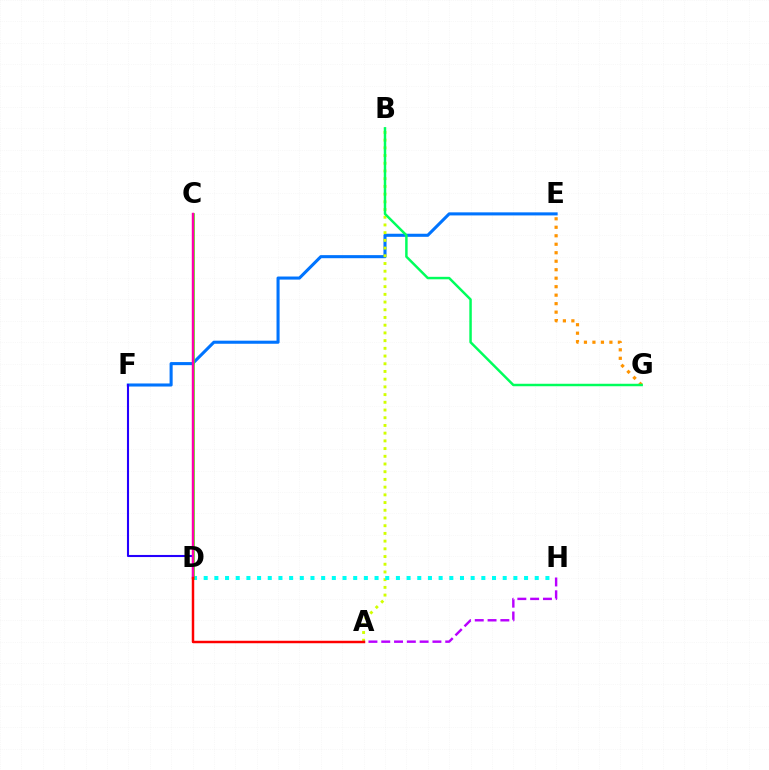{('E', 'F'): [{'color': '#0074ff', 'line_style': 'solid', 'thickness': 2.21}], ('A', 'B'): [{'color': '#d1ff00', 'line_style': 'dotted', 'thickness': 2.1}], ('D', 'H'): [{'color': '#00fff6', 'line_style': 'dotted', 'thickness': 2.9}], ('E', 'G'): [{'color': '#ff9400', 'line_style': 'dotted', 'thickness': 2.31}], ('D', 'F'): [{'color': '#2500ff', 'line_style': 'solid', 'thickness': 1.51}], ('A', 'H'): [{'color': '#b900ff', 'line_style': 'dashed', 'thickness': 1.74}], ('C', 'D'): [{'color': '#3dff00', 'line_style': 'solid', 'thickness': 1.89}, {'color': '#ff00ac', 'line_style': 'solid', 'thickness': 1.76}], ('B', 'G'): [{'color': '#00ff5c', 'line_style': 'solid', 'thickness': 1.78}], ('A', 'D'): [{'color': '#ff0000', 'line_style': 'solid', 'thickness': 1.78}]}